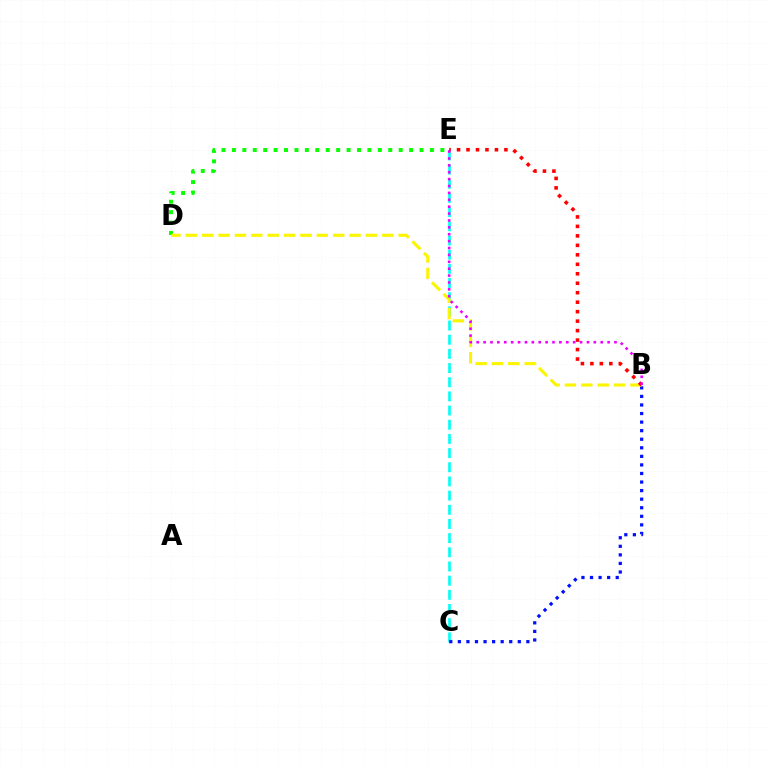{('C', 'E'): [{'color': '#00fff6', 'line_style': 'dashed', 'thickness': 1.93}], ('D', 'E'): [{'color': '#08ff00', 'line_style': 'dotted', 'thickness': 2.83}], ('B', 'C'): [{'color': '#0010ff', 'line_style': 'dotted', 'thickness': 2.33}], ('B', 'D'): [{'color': '#fcf500', 'line_style': 'dashed', 'thickness': 2.22}], ('B', 'E'): [{'color': '#ff0000', 'line_style': 'dotted', 'thickness': 2.57}, {'color': '#ee00ff', 'line_style': 'dotted', 'thickness': 1.87}]}